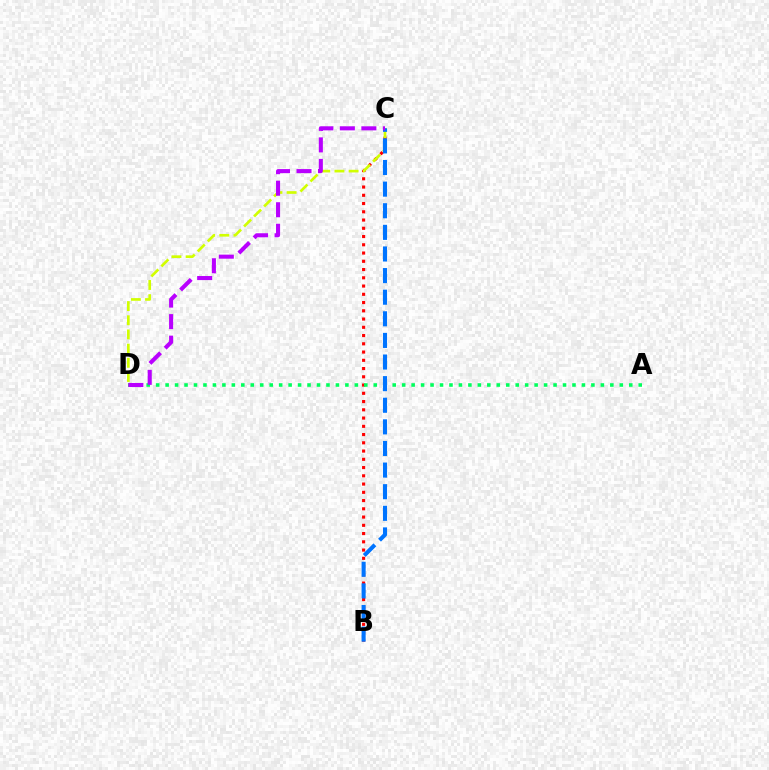{('B', 'C'): [{'color': '#ff0000', 'line_style': 'dotted', 'thickness': 2.24}, {'color': '#0074ff', 'line_style': 'dashed', 'thickness': 2.94}], ('A', 'D'): [{'color': '#00ff5c', 'line_style': 'dotted', 'thickness': 2.57}], ('C', 'D'): [{'color': '#d1ff00', 'line_style': 'dashed', 'thickness': 1.93}, {'color': '#b900ff', 'line_style': 'dashed', 'thickness': 2.92}]}